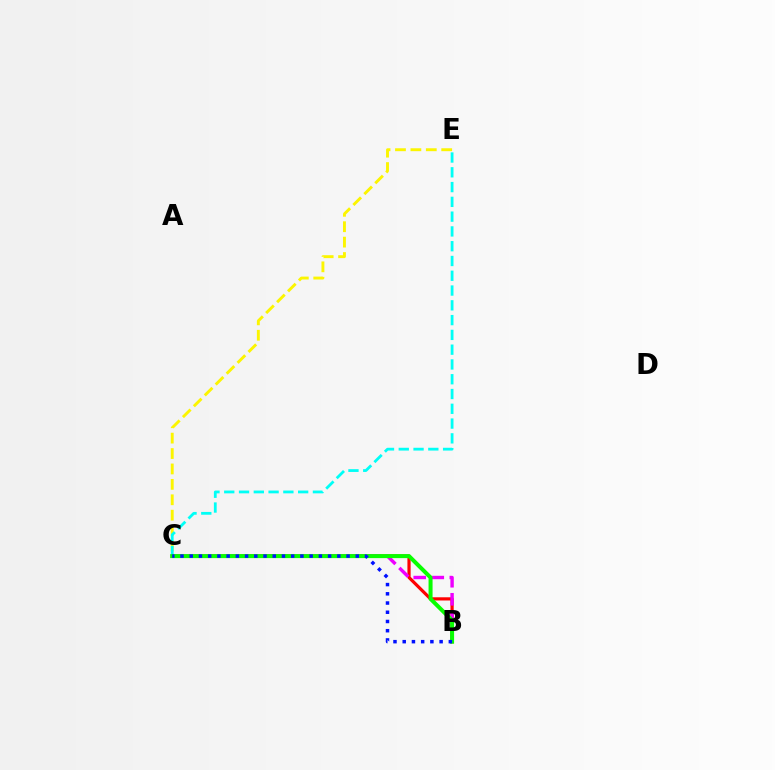{('C', 'E'): [{'color': '#fcf500', 'line_style': 'dashed', 'thickness': 2.09}, {'color': '#00fff6', 'line_style': 'dashed', 'thickness': 2.01}], ('B', 'C'): [{'color': '#ff0000', 'line_style': 'solid', 'thickness': 2.3}, {'color': '#ee00ff', 'line_style': 'dashed', 'thickness': 2.45}, {'color': '#08ff00', 'line_style': 'solid', 'thickness': 2.89}, {'color': '#0010ff', 'line_style': 'dotted', 'thickness': 2.51}]}